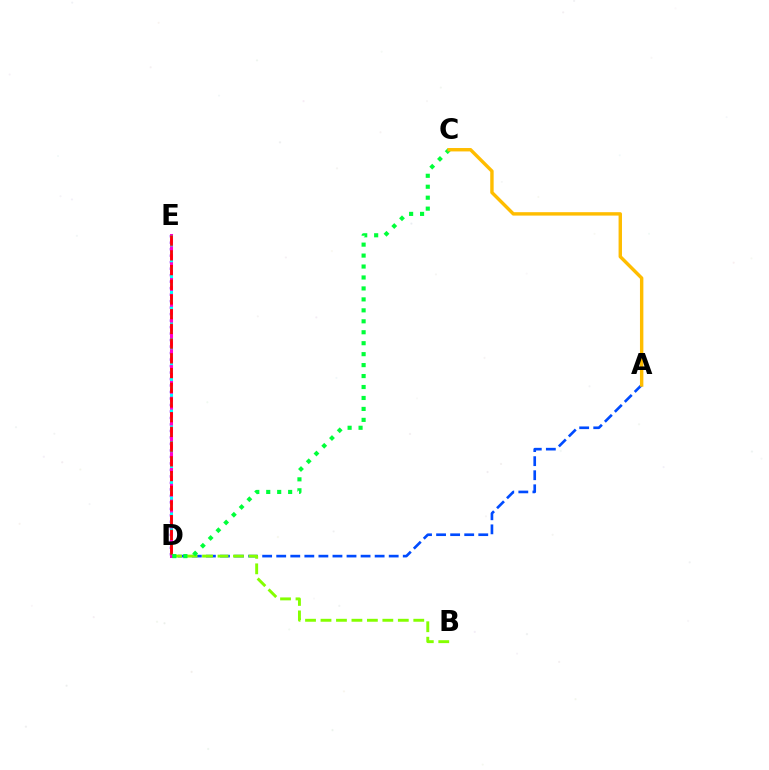{('A', 'D'): [{'color': '#004bff', 'line_style': 'dashed', 'thickness': 1.91}], ('D', 'E'): [{'color': '#7200ff', 'line_style': 'dotted', 'thickness': 1.76}, {'color': '#ff00cf', 'line_style': 'solid', 'thickness': 2.18}, {'color': '#00fff6', 'line_style': 'dotted', 'thickness': 2.15}, {'color': '#ff0000', 'line_style': 'dashed', 'thickness': 2.0}], ('B', 'D'): [{'color': '#84ff00', 'line_style': 'dashed', 'thickness': 2.1}], ('C', 'D'): [{'color': '#00ff39', 'line_style': 'dotted', 'thickness': 2.98}], ('A', 'C'): [{'color': '#ffbd00', 'line_style': 'solid', 'thickness': 2.45}]}